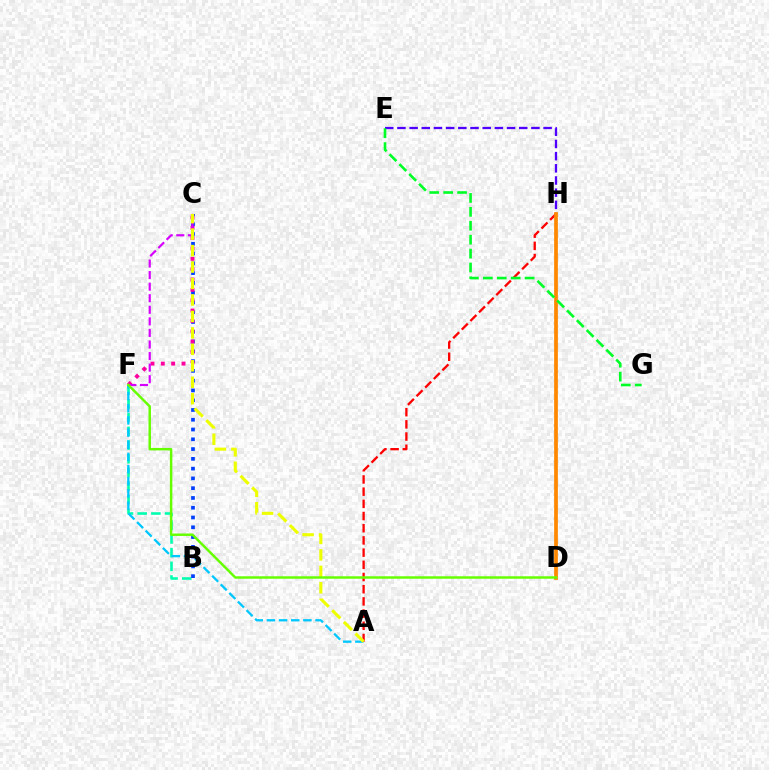{('B', 'F'): [{'color': '#00ffaf', 'line_style': 'dashed', 'thickness': 1.86}], ('B', 'C'): [{'color': '#003fff', 'line_style': 'dotted', 'thickness': 2.66}], ('C', 'F'): [{'color': '#ff00a0', 'line_style': 'dotted', 'thickness': 2.81}, {'color': '#d600ff', 'line_style': 'dashed', 'thickness': 1.57}], ('A', 'F'): [{'color': '#00c7ff', 'line_style': 'dashed', 'thickness': 1.65}], ('A', 'H'): [{'color': '#ff0000', 'line_style': 'dashed', 'thickness': 1.66}], ('E', 'H'): [{'color': '#4f00ff', 'line_style': 'dashed', 'thickness': 1.65}], ('D', 'H'): [{'color': '#ff8800', 'line_style': 'solid', 'thickness': 2.68}], ('A', 'C'): [{'color': '#eeff00', 'line_style': 'dashed', 'thickness': 2.24}], ('E', 'G'): [{'color': '#00ff27', 'line_style': 'dashed', 'thickness': 1.89}], ('D', 'F'): [{'color': '#66ff00', 'line_style': 'solid', 'thickness': 1.78}]}